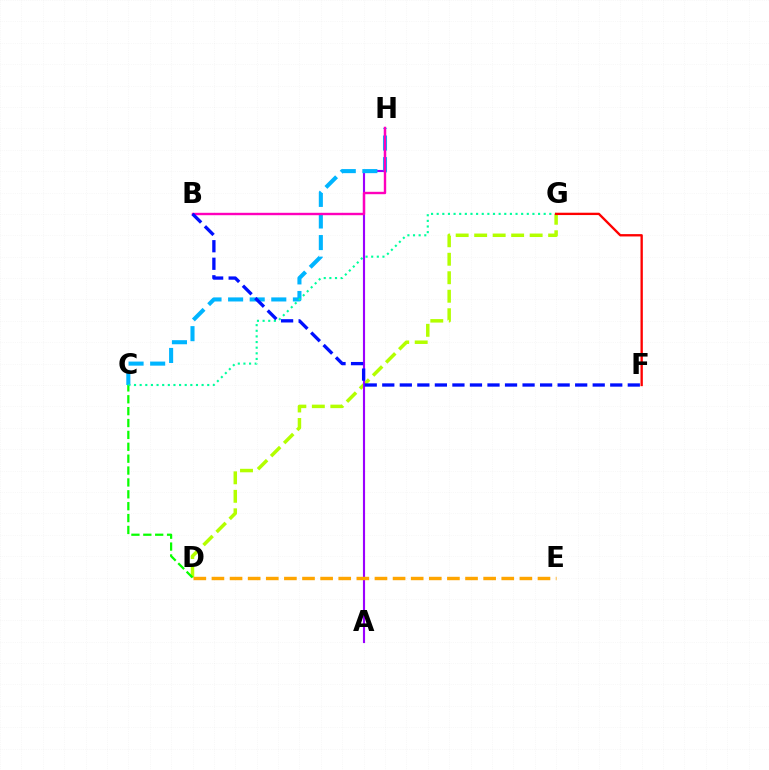{('D', 'G'): [{'color': '#b3ff00', 'line_style': 'dashed', 'thickness': 2.51}], ('A', 'H'): [{'color': '#9b00ff', 'line_style': 'solid', 'thickness': 1.53}], ('C', 'H'): [{'color': '#00b5ff', 'line_style': 'dashed', 'thickness': 2.93}], ('D', 'E'): [{'color': '#ffa500', 'line_style': 'dashed', 'thickness': 2.46}], ('C', 'D'): [{'color': '#08ff00', 'line_style': 'dashed', 'thickness': 1.61}], ('C', 'G'): [{'color': '#00ff9d', 'line_style': 'dotted', 'thickness': 1.53}], ('B', 'H'): [{'color': '#ff00bd', 'line_style': 'solid', 'thickness': 1.73}], ('B', 'F'): [{'color': '#0010ff', 'line_style': 'dashed', 'thickness': 2.38}], ('F', 'G'): [{'color': '#ff0000', 'line_style': 'solid', 'thickness': 1.69}]}